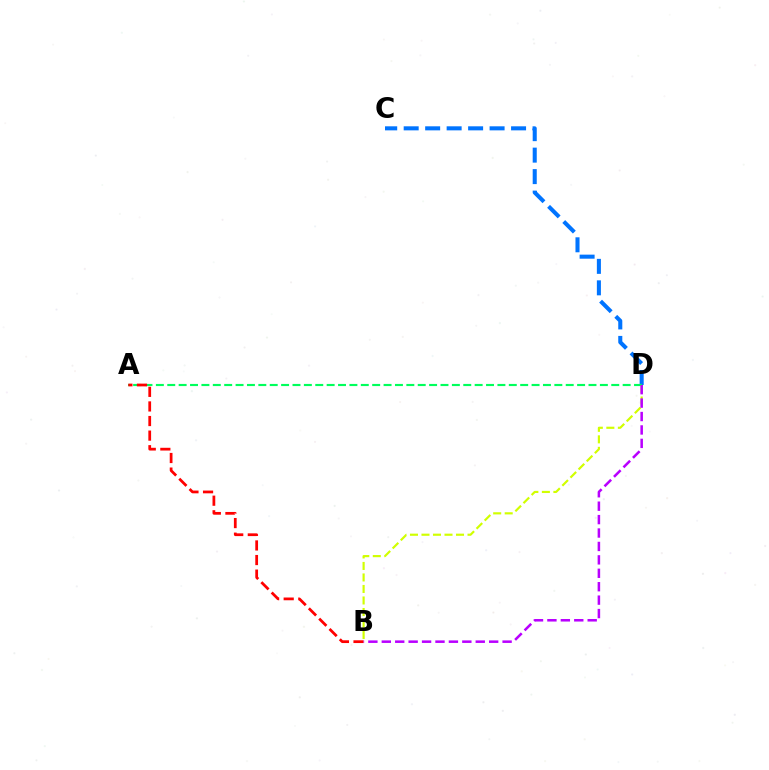{('C', 'D'): [{'color': '#0074ff', 'line_style': 'dashed', 'thickness': 2.92}], ('A', 'D'): [{'color': '#00ff5c', 'line_style': 'dashed', 'thickness': 1.55}], ('B', 'D'): [{'color': '#d1ff00', 'line_style': 'dashed', 'thickness': 1.56}, {'color': '#b900ff', 'line_style': 'dashed', 'thickness': 1.82}], ('A', 'B'): [{'color': '#ff0000', 'line_style': 'dashed', 'thickness': 1.98}]}